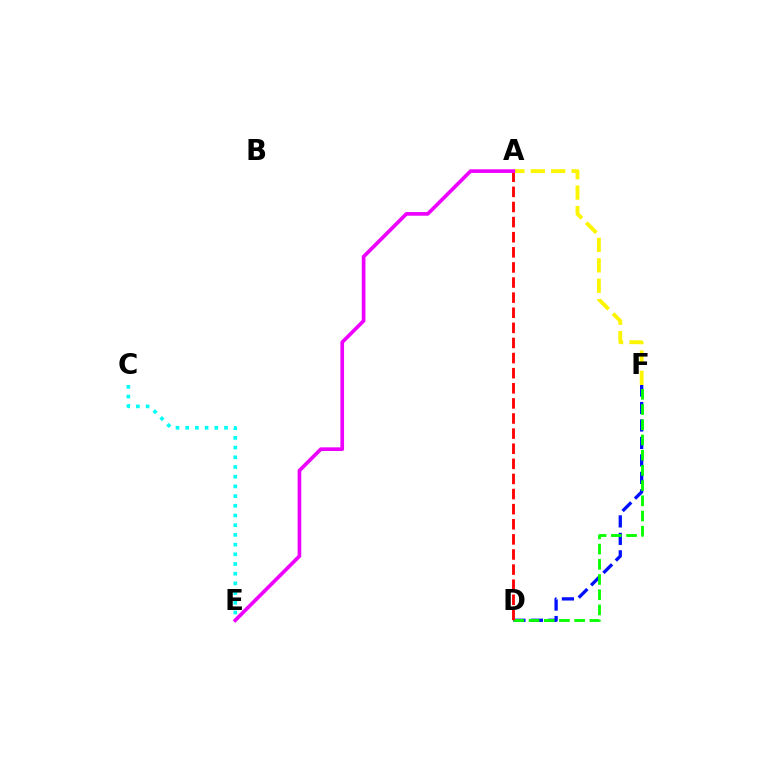{('C', 'E'): [{'color': '#00fff6', 'line_style': 'dotted', 'thickness': 2.64}], ('D', 'F'): [{'color': '#0010ff', 'line_style': 'dashed', 'thickness': 2.37}, {'color': '#08ff00', 'line_style': 'dashed', 'thickness': 2.07}], ('A', 'F'): [{'color': '#fcf500', 'line_style': 'dashed', 'thickness': 2.77}], ('A', 'D'): [{'color': '#ff0000', 'line_style': 'dashed', 'thickness': 2.05}], ('A', 'E'): [{'color': '#ee00ff', 'line_style': 'solid', 'thickness': 2.64}]}